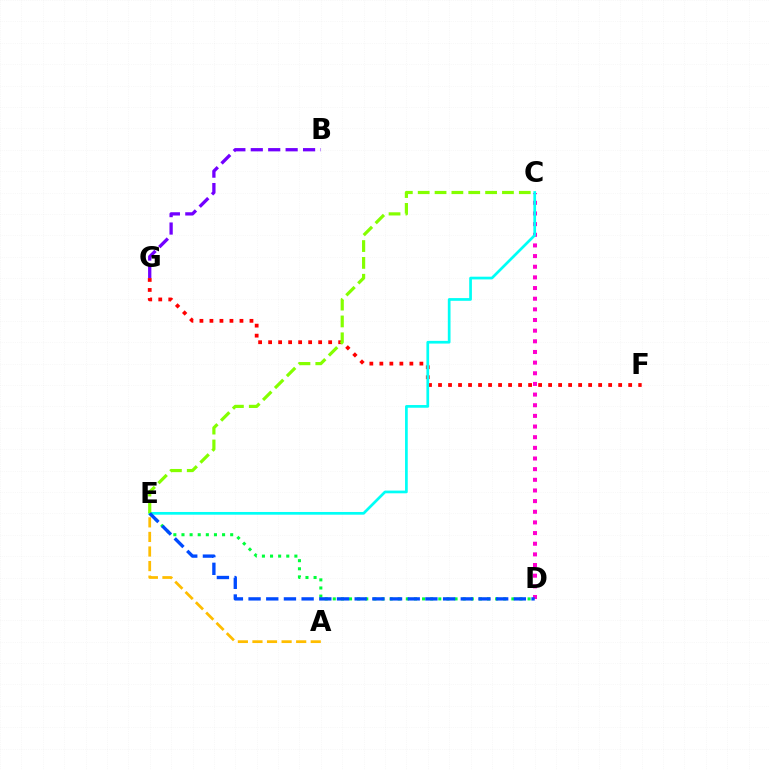{('C', 'D'): [{'color': '#ff00cf', 'line_style': 'dotted', 'thickness': 2.89}], ('F', 'G'): [{'color': '#ff0000', 'line_style': 'dotted', 'thickness': 2.72}], ('B', 'G'): [{'color': '#7200ff', 'line_style': 'dashed', 'thickness': 2.37}], ('C', 'E'): [{'color': '#00fff6', 'line_style': 'solid', 'thickness': 1.95}, {'color': '#84ff00', 'line_style': 'dashed', 'thickness': 2.29}], ('A', 'E'): [{'color': '#ffbd00', 'line_style': 'dashed', 'thickness': 1.98}], ('D', 'E'): [{'color': '#00ff39', 'line_style': 'dotted', 'thickness': 2.21}, {'color': '#004bff', 'line_style': 'dashed', 'thickness': 2.4}]}